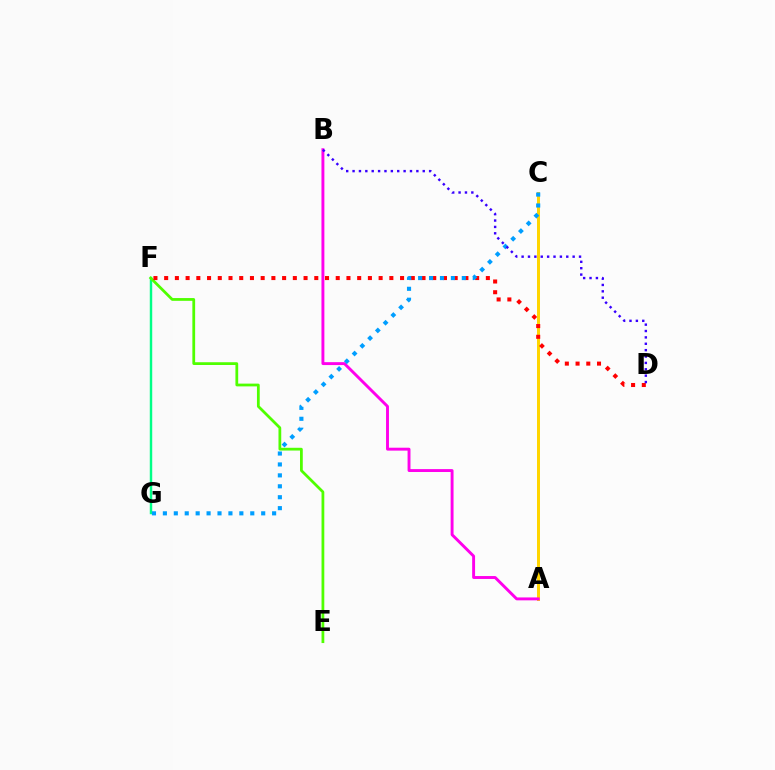{('A', 'C'): [{'color': '#ffd500', 'line_style': 'solid', 'thickness': 2.15}], ('F', 'G'): [{'color': '#00ff86', 'line_style': 'solid', 'thickness': 1.76}], ('E', 'F'): [{'color': '#4fff00', 'line_style': 'solid', 'thickness': 1.99}], ('A', 'B'): [{'color': '#ff00ed', 'line_style': 'solid', 'thickness': 2.09}], ('D', 'F'): [{'color': '#ff0000', 'line_style': 'dotted', 'thickness': 2.91}], ('C', 'G'): [{'color': '#009eff', 'line_style': 'dotted', 'thickness': 2.97}], ('B', 'D'): [{'color': '#3700ff', 'line_style': 'dotted', 'thickness': 1.73}]}